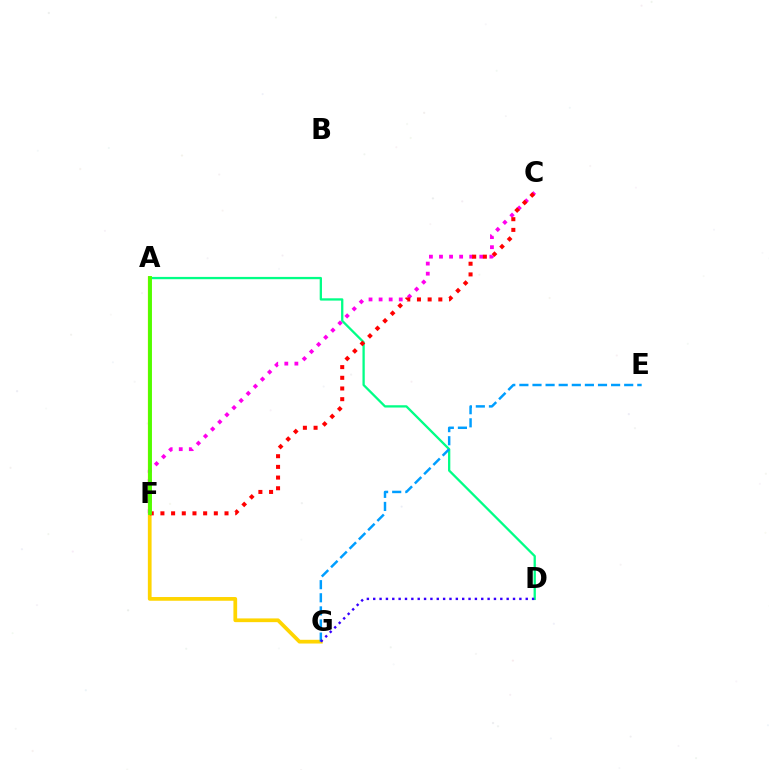{('A', 'G'): [{'color': '#ffd500', 'line_style': 'solid', 'thickness': 2.69}], ('A', 'D'): [{'color': '#00ff86', 'line_style': 'solid', 'thickness': 1.65}], ('C', 'F'): [{'color': '#ff00ed', 'line_style': 'dotted', 'thickness': 2.74}, {'color': '#ff0000', 'line_style': 'dotted', 'thickness': 2.9}], ('E', 'G'): [{'color': '#009eff', 'line_style': 'dashed', 'thickness': 1.78}], ('D', 'G'): [{'color': '#3700ff', 'line_style': 'dotted', 'thickness': 1.73}], ('A', 'F'): [{'color': '#4fff00', 'line_style': 'solid', 'thickness': 2.77}]}